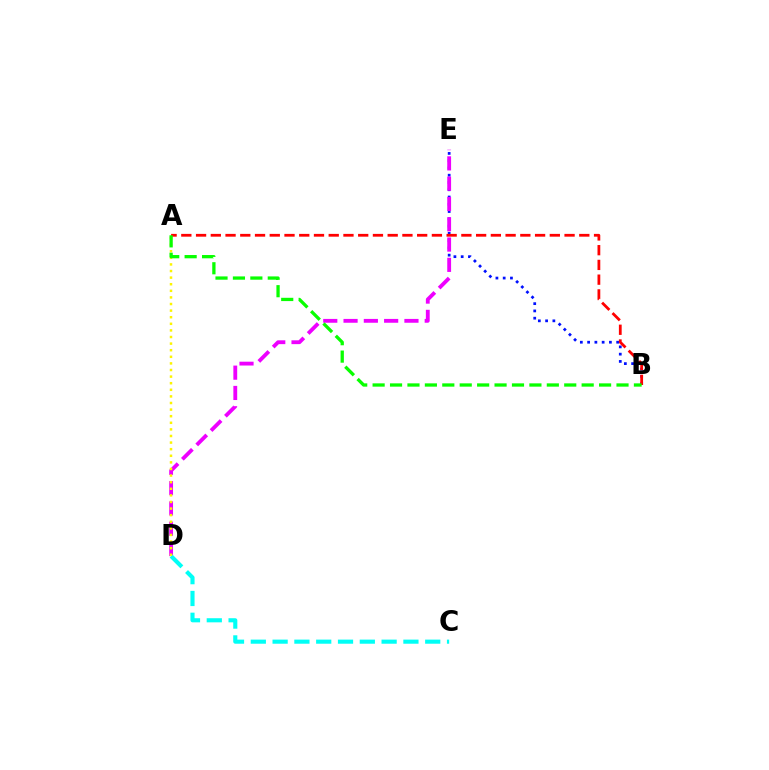{('B', 'E'): [{'color': '#0010ff', 'line_style': 'dotted', 'thickness': 1.97}], ('D', 'E'): [{'color': '#ee00ff', 'line_style': 'dashed', 'thickness': 2.76}], ('A', 'B'): [{'color': '#ff0000', 'line_style': 'dashed', 'thickness': 2.0}, {'color': '#08ff00', 'line_style': 'dashed', 'thickness': 2.37}], ('C', 'D'): [{'color': '#00fff6', 'line_style': 'dashed', 'thickness': 2.96}], ('A', 'D'): [{'color': '#fcf500', 'line_style': 'dotted', 'thickness': 1.79}]}